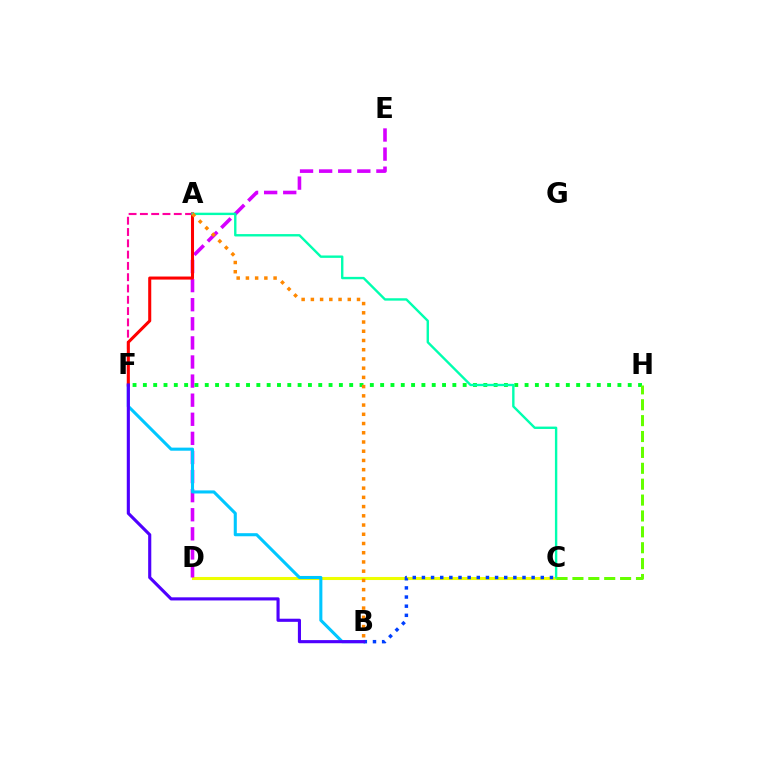{('A', 'F'): [{'color': '#ff00a0', 'line_style': 'dashed', 'thickness': 1.53}, {'color': '#ff0000', 'line_style': 'solid', 'thickness': 2.2}], ('C', 'D'): [{'color': '#eeff00', 'line_style': 'solid', 'thickness': 2.2}], ('D', 'E'): [{'color': '#d600ff', 'line_style': 'dashed', 'thickness': 2.59}], ('B', 'F'): [{'color': '#00c7ff', 'line_style': 'solid', 'thickness': 2.22}, {'color': '#4f00ff', 'line_style': 'solid', 'thickness': 2.25}], ('B', 'C'): [{'color': '#003fff', 'line_style': 'dotted', 'thickness': 2.48}], ('F', 'H'): [{'color': '#00ff27', 'line_style': 'dotted', 'thickness': 2.8}], ('A', 'C'): [{'color': '#00ffaf', 'line_style': 'solid', 'thickness': 1.72}], ('C', 'H'): [{'color': '#66ff00', 'line_style': 'dashed', 'thickness': 2.16}], ('A', 'B'): [{'color': '#ff8800', 'line_style': 'dotted', 'thickness': 2.51}]}